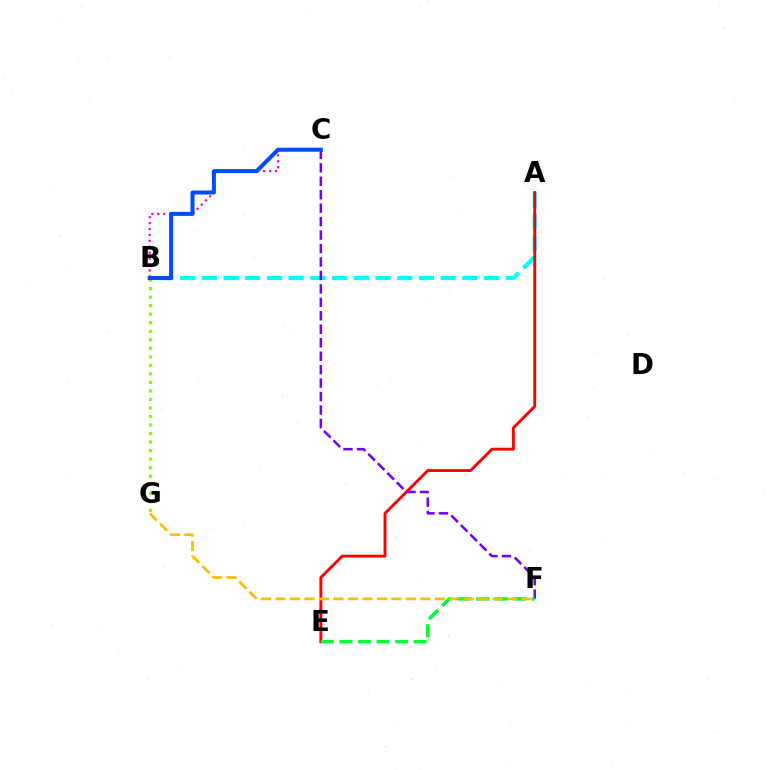{('A', 'B'): [{'color': '#00fff6', 'line_style': 'dashed', 'thickness': 2.95}], ('B', 'C'): [{'color': '#ff00cf', 'line_style': 'dotted', 'thickness': 1.61}, {'color': '#004bff', 'line_style': 'solid', 'thickness': 2.9}], ('A', 'E'): [{'color': '#ff0000', 'line_style': 'solid', 'thickness': 2.09}], ('C', 'F'): [{'color': '#7200ff', 'line_style': 'dashed', 'thickness': 1.83}], ('E', 'F'): [{'color': '#00ff39', 'line_style': 'dashed', 'thickness': 2.52}], ('B', 'G'): [{'color': '#84ff00', 'line_style': 'dotted', 'thickness': 2.32}], ('F', 'G'): [{'color': '#ffbd00', 'line_style': 'dashed', 'thickness': 1.97}]}